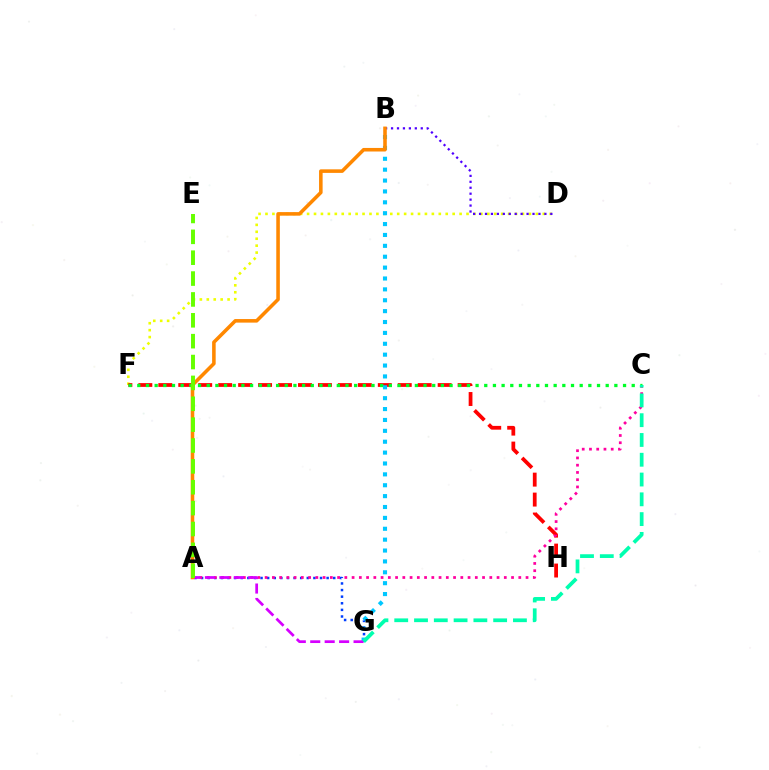{('D', 'F'): [{'color': '#eeff00', 'line_style': 'dotted', 'thickness': 1.88}], ('F', 'H'): [{'color': '#ff0000', 'line_style': 'dashed', 'thickness': 2.71}], ('A', 'G'): [{'color': '#003fff', 'line_style': 'dotted', 'thickness': 1.8}, {'color': '#d600ff', 'line_style': 'dashed', 'thickness': 1.96}], ('C', 'F'): [{'color': '#00ff27', 'line_style': 'dotted', 'thickness': 2.36}], ('B', 'D'): [{'color': '#4f00ff', 'line_style': 'dotted', 'thickness': 1.61}], ('B', 'G'): [{'color': '#00c7ff', 'line_style': 'dotted', 'thickness': 2.96}], ('A', 'C'): [{'color': '#ff00a0', 'line_style': 'dotted', 'thickness': 1.97}], ('C', 'G'): [{'color': '#00ffaf', 'line_style': 'dashed', 'thickness': 2.69}], ('A', 'B'): [{'color': '#ff8800', 'line_style': 'solid', 'thickness': 2.56}], ('A', 'E'): [{'color': '#66ff00', 'line_style': 'dashed', 'thickness': 2.83}]}